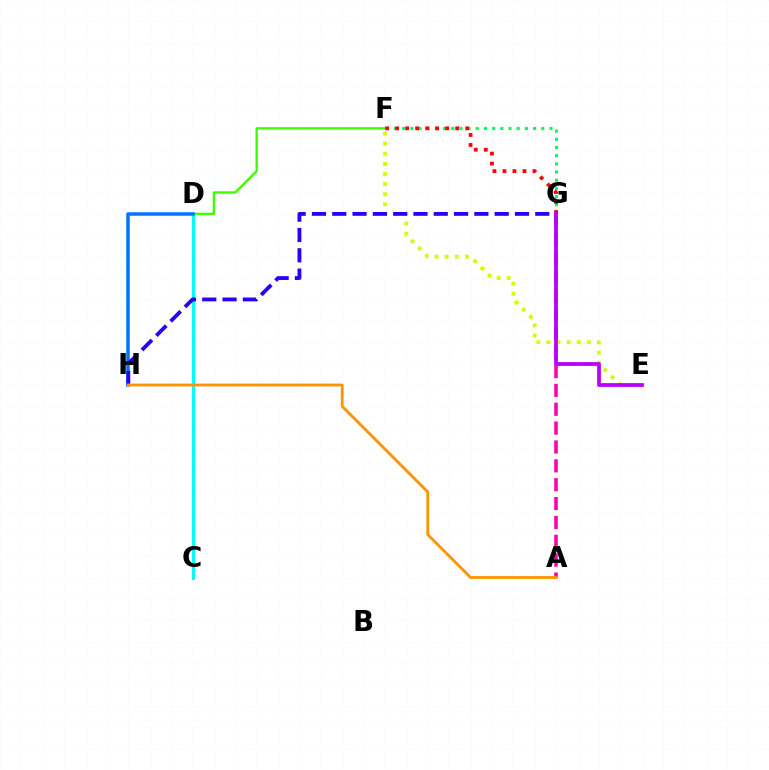{('A', 'G'): [{'color': '#ff00ac', 'line_style': 'dashed', 'thickness': 2.56}], ('F', 'G'): [{'color': '#00ff5c', 'line_style': 'dotted', 'thickness': 2.22}, {'color': '#ff0000', 'line_style': 'dotted', 'thickness': 2.72}], ('E', 'F'): [{'color': '#d1ff00', 'line_style': 'dotted', 'thickness': 2.75}], ('C', 'D'): [{'color': '#00fff6', 'line_style': 'solid', 'thickness': 2.22}], ('D', 'F'): [{'color': '#3dff00', 'line_style': 'solid', 'thickness': 1.7}], ('D', 'H'): [{'color': '#0074ff', 'line_style': 'solid', 'thickness': 2.52}], ('G', 'H'): [{'color': '#2500ff', 'line_style': 'dashed', 'thickness': 2.76}], ('A', 'H'): [{'color': '#ff9400', 'line_style': 'solid', 'thickness': 2.03}], ('E', 'G'): [{'color': '#b900ff', 'line_style': 'solid', 'thickness': 2.71}]}